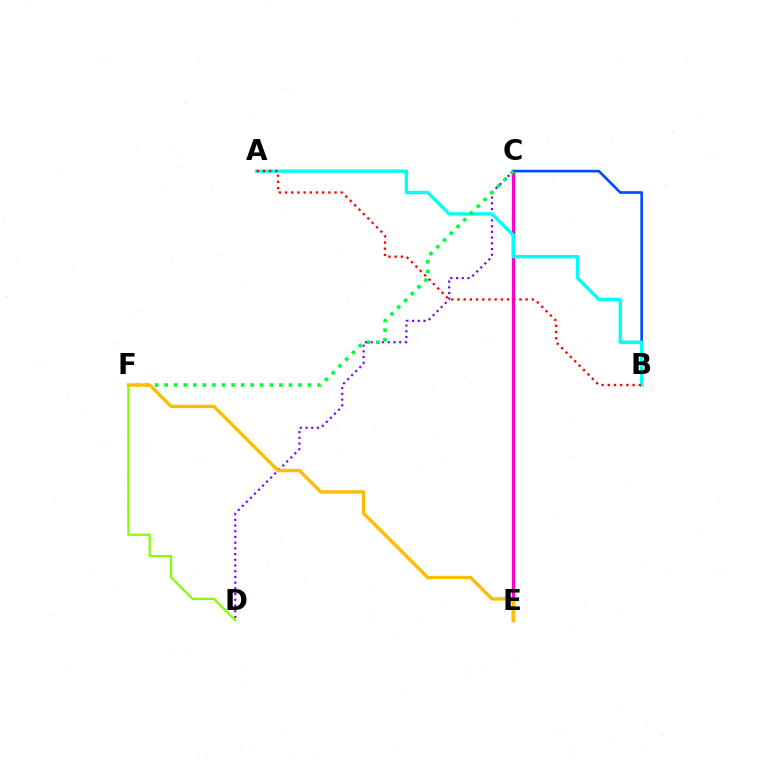{('C', 'D'): [{'color': '#7200ff', 'line_style': 'dotted', 'thickness': 1.55}], ('C', 'E'): [{'color': '#ff00cf', 'line_style': 'solid', 'thickness': 2.38}], ('B', 'C'): [{'color': '#004bff', 'line_style': 'solid', 'thickness': 1.92}], ('A', 'B'): [{'color': '#00fff6', 'line_style': 'solid', 'thickness': 2.43}, {'color': '#ff0000', 'line_style': 'dotted', 'thickness': 1.68}], ('D', 'F'): [{'color': '#84ff00', 'line_style': 'solid', 'thickness': 1.61}], ('C', 'F'): [{'color': '#00ff39', 'line_style': 'dotted', 'thickness': 2.6}], ('E', 'F'): [{'color': '#ffbd00', 'line_style': 'solid', 'thickness': 2.43}]}